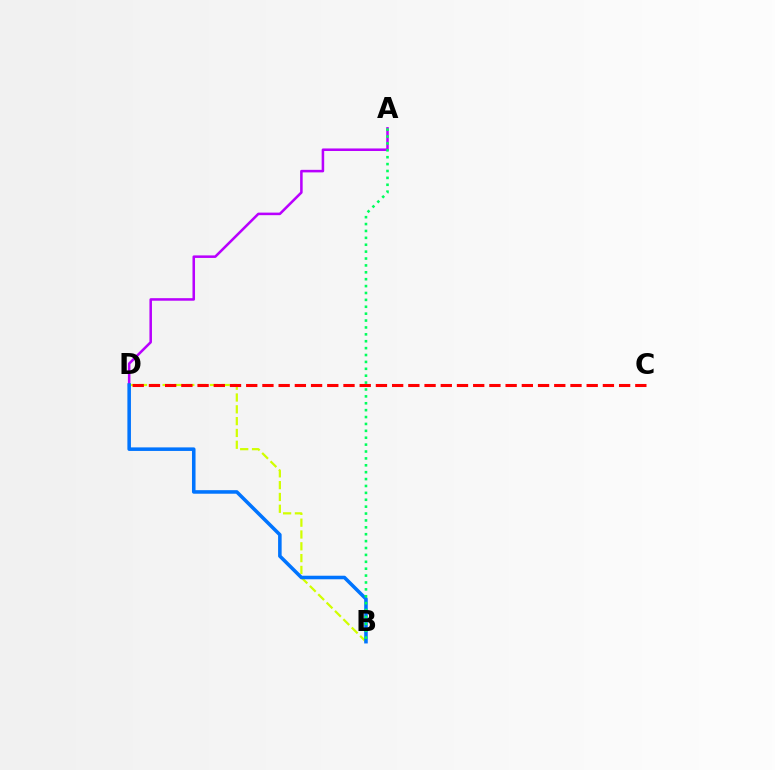{('B', 'D'): [{'color': '#d1ff00', 'line_style': 'dashed', 'thickness': 1.6}, {'color': '#0074ff', 'line_style': 'solid', 'thickness': 2.56}], ('C', 'D'): [{'color': '#ff0000', 'line_style': 'dashed', 'thickness': 2.2}], ('A', 'D'): [{'color': '#b900ff', 'line_style': 'solid', 'thickness': 1.83}], ('A', 'B'): [{'color': '#00ff5c', 'line_style': 'dotted', 'thickness': 1.87}]}